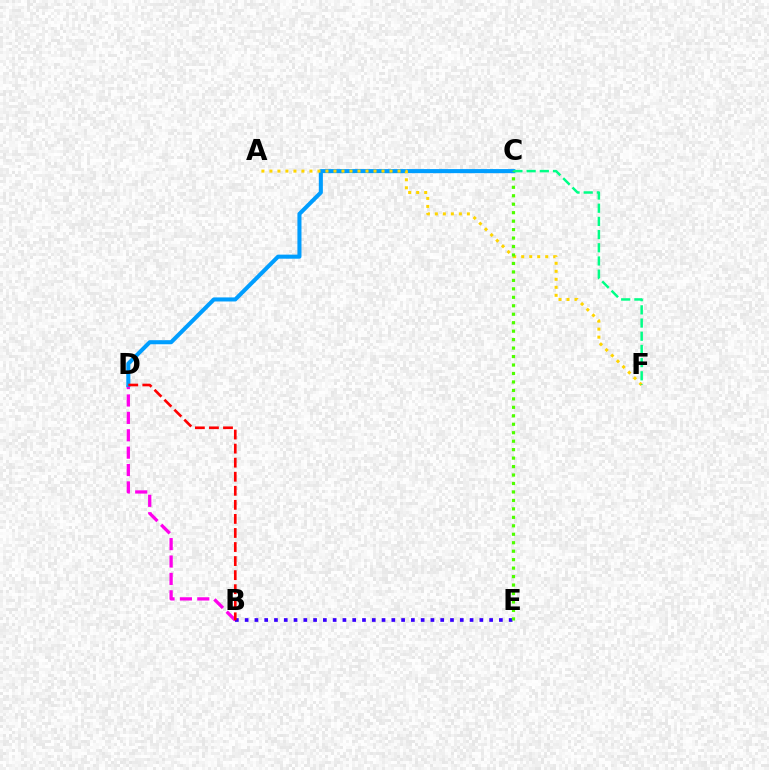{('B', 'D'): [{'color': '#ff00ed', 'line_style': 'dashed', 'thickness': 2.36}, {'color': '#ff0000', 'line_style': 'dashed', 'thickness': 1.91}], ('B', 'E'): [{'color': '#3700ff', 'line_style': 'dotted', 'thickness': 2.66}], ('C', 'D'): [{'color': '#009eff', 'line_style': 'solid', 'thickness': 2.93}], ('A', 'F'): [{'color': '#ffd500', 'line_style': 'dotted', 'thickness': 2.18}], ('C', 'F'): [{'color': '#00ff86', 'line_style': 'dashed', 'thickness': 1.79}], ('C', 'E'): [{'color': '#4fff00', 'line_style': 'dotted', 'thickness': 2.3}]}